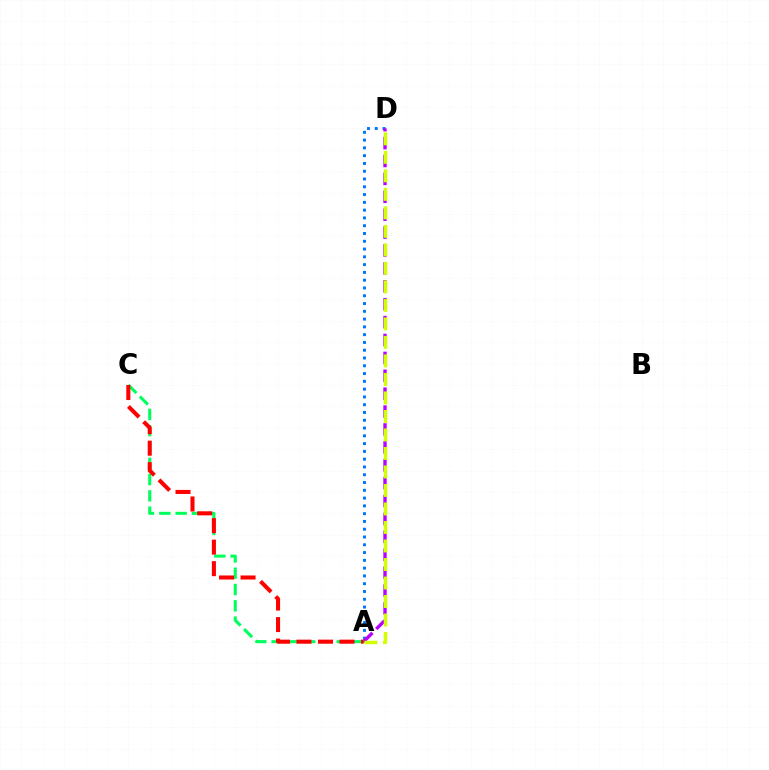{('A', 'D'): [{'color': '#0074ff', 'line_style': 'dotted', 'thickness': 2.11}, {'color': '#b900ff', 'line_style': 'dashed', 'thickness': 2.43}, {'color': '#d1ff00', 'line_style': 'dashed', 'thickness': 2.51}], ('A', 'C'): [{'color': '#00ff5c', 'line_style': 'dashed', 'thickness': 2.21}, {'color': '#ff0000', 'line_style': 'dashed', 'thickness': 2.92}]}